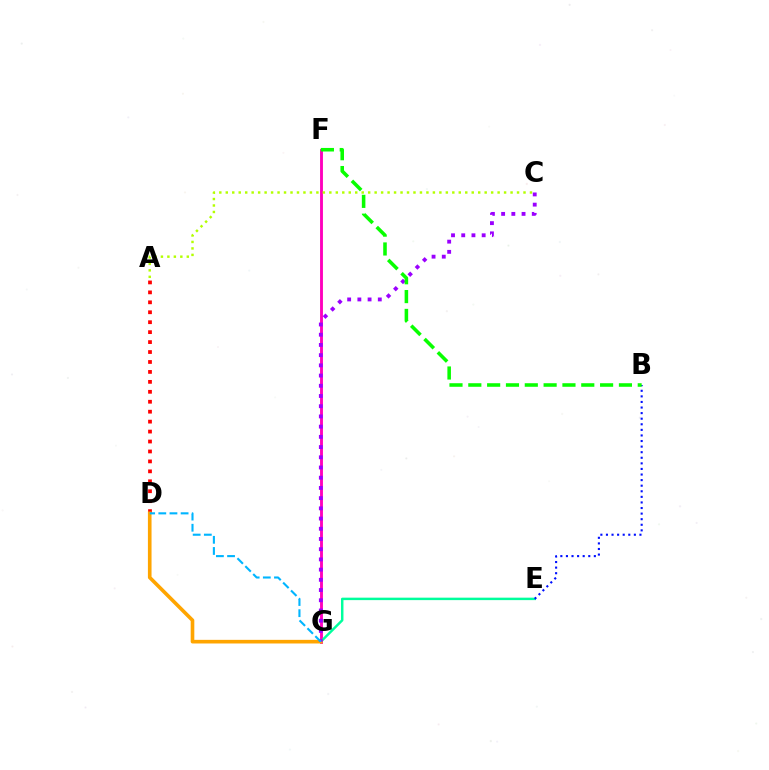{('F', 'G'): [{'color': '#ff00bd', 'line_style': 'solid', 'thickness': 2.07}], ('A', 'D'): [{'color': '#ff0000', 'line_style': 'dotted', 'thickness': 2.7}], ('A', 'C'): [{'color': '#b3ff00', 'line_style': 'dotted', 'thickness': 1.76}], ('E', 'G'): [{'color': '#00ff9d', 'line_style': 'solid', 'thickness': 1.77}], ('D', 'G'): [{'color': '#ffa500', 'line_style': 'solid', 'thickness': 2.62}, {'color': '#00b5ff', 'line_style': 'dashed', 'thickness': 1.52}], ('B', 'E'): [{'color': '#0010ff', 'line_style': 'dotted', 'thickness': 1.52}], ('C', 'G'): [{'color': '#9b00ff', 'line_style': 'dotted', 'thickness': 2.77}], ('B', 'F'): [{'color': '#08ff00', 'line_style': 'dashed', 'thickness': 2.56}]}